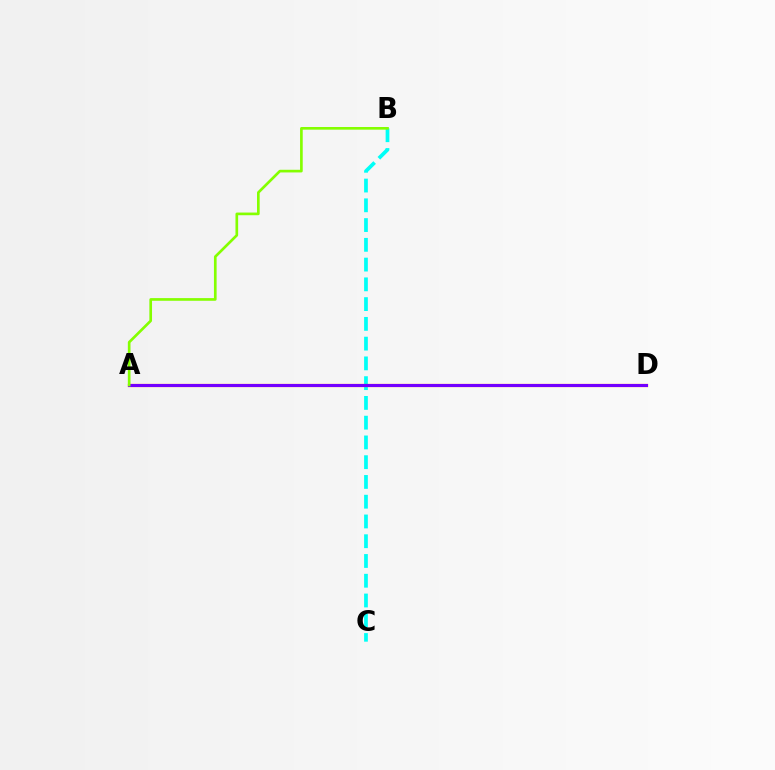{('B', 'C'): [{'color': '#00fff6', 'line_style': 'dashed', 'thickness': 2.68}], ('A', 'D'): [{'color': '#ff0000', 'line_style': 'solid', 'thickness': 2.31}, {'color': '#7200ff', 'line_style': 'solid', 'thickness': 2.16}], ('A', 'B'): [{'color': '#84ff00', 'line_style': 'solid', 'thickness': 1.92}]}